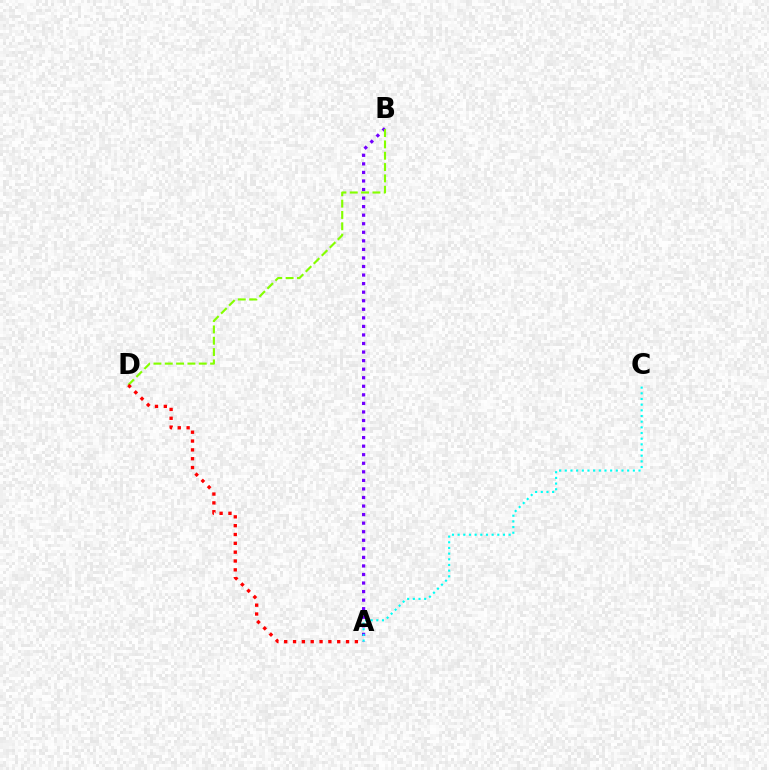{('A', 'B'): [{'color': '#7200ff', 'line_style': 'dotted', 'thickness': 2.32}], ('B', 'D'): [{'color': '#84ff00', 'line_style': 'dashed', 'thickness': 1.54}], ('A', 'D'): [{'color': '#ff0000', 'line_style': 'dotted', 'thickness': 2.4}], ('A', 'C'): [{'color': '#00fff6', 'line_style': 'dotted', 'thickness': 1.54}]}